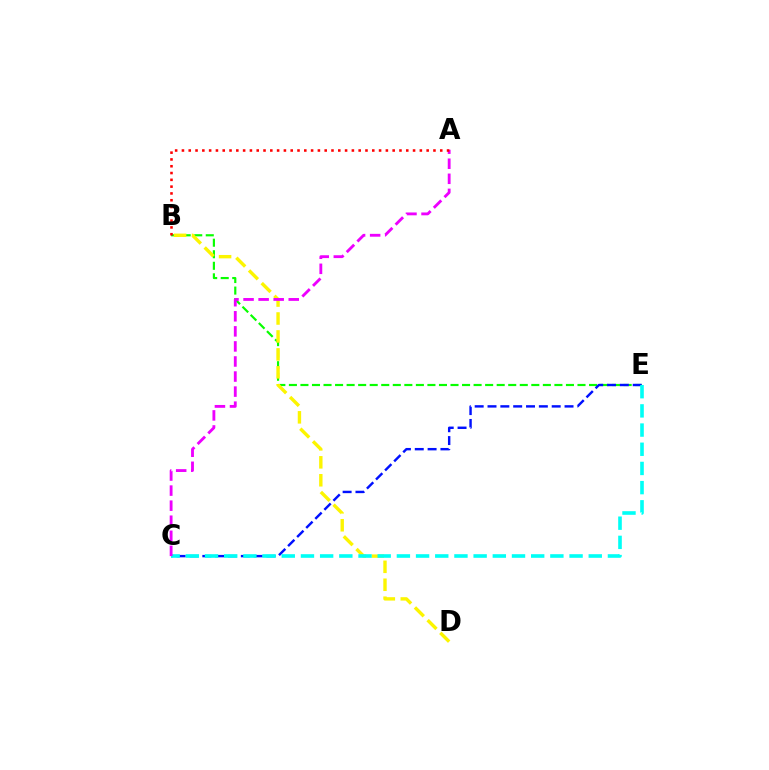{('B', 'E'): [{'color': '#08ff00', 'line_style': 'dashed', 'thickness': 1.57}], ('C', 'E'): [{'color': '#0010ff', 'line_style': 'dashed', 'thickness': 1.74}, {'color': '#00fff6', 'line_style': 'dashed', 'thickness': 2.61}], ('B', 'D'): [{'color': '#fcf500', 'line_style': 'dashed', 'thickness': 2.44}], ('A', 'C'): [{'color': '#ee00ff', 'line_style': 'dashed', 'thickness': 2.05}], ('A', 'B'): [{'color': '#ff0000', 'line_style': 'dotted', 'thickness': 1.85}]}